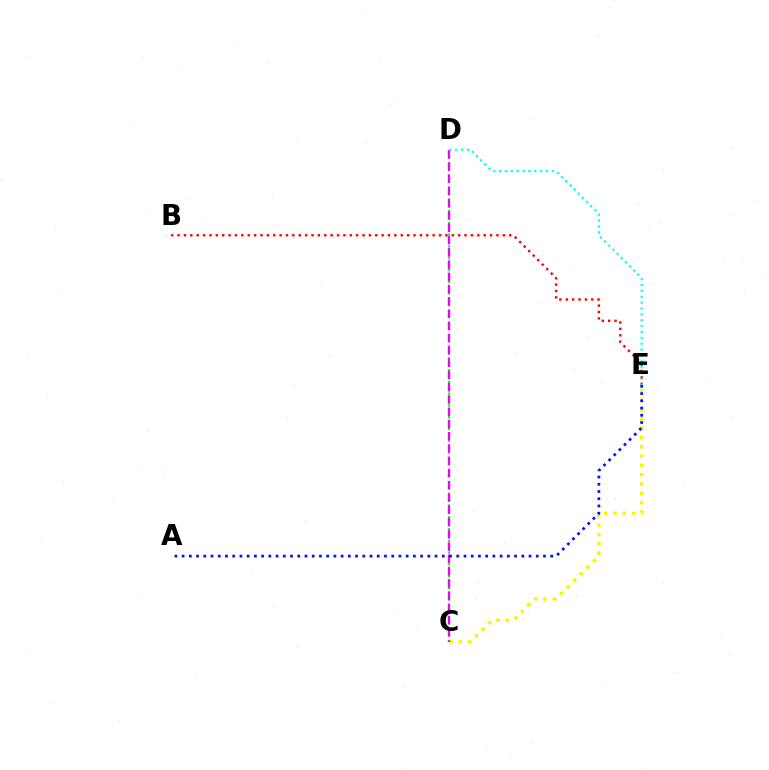{('C', 'E'): [{'color': '#fcf500', 'line_style': 'dotted', 'thickness': 2.53}], ('C', 'D'): [{'color': '#08ff00', 'line_style': 'dotted', 'thickness': 1.6}, {'color': '#ee00ff', 'line_style': 'dashed', 'thickness': 1.67}], ('B', 'E'): [{'color': '#ff0000', 'line_style': 'dotted', 'thickness': 1.73}], ('A', 'E'): [{'color': '#0010ff', 'line_style': 'dotted', 'thickness': 1.96}], ('D', 'E'): [{'color': '#00fff6', 'line_style': 'dotted', 'thickness': 1.59}]}